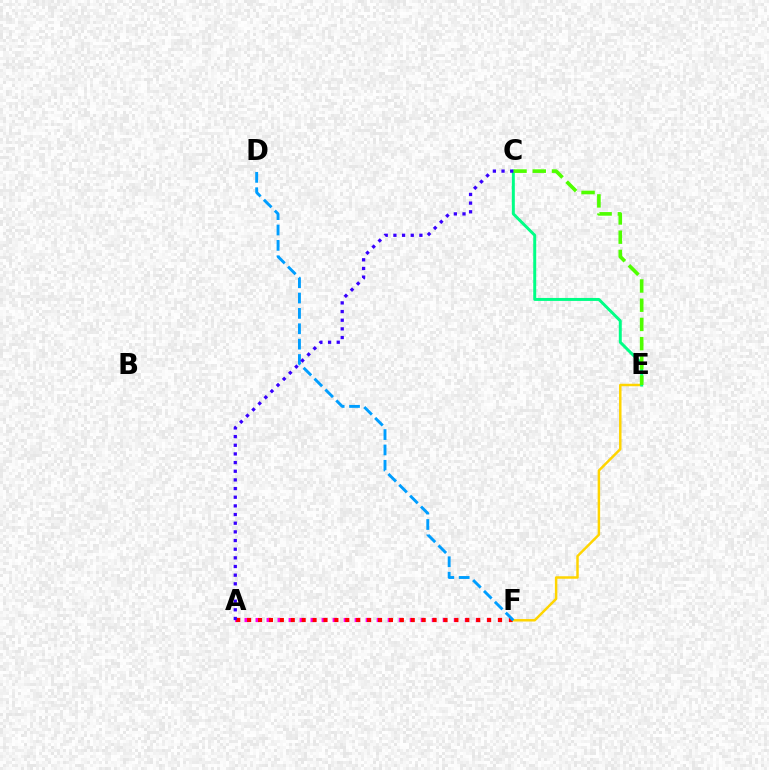{('A', 'F'): [{'color': '#ff00ed', 'line_style': 'dotted', 'thickness': 2.99}, {'color': '#ff0000', 'line_style': 'dotted', 'thickness': 2.96}], ('E', 'F'): [{'color': '#ffd500', 'line_style': 'solid', 'thickness': 1.78}], ('D', 'F'): [{'color': '#009eff', 'line_style': 'dashed', 'thickness': 2.09}], ('C', 'E'): [{'color': '#00ff86', 'line_style': 'solid', 'thickness': 2.14}, {'color': '#4fff00', 'line_style': 'dashed', 'thickness': 2.61}], ('A', 'C'): [{'color': '#3700ff', 'line_style': 'dotted', 'thickness': 2.35}]}